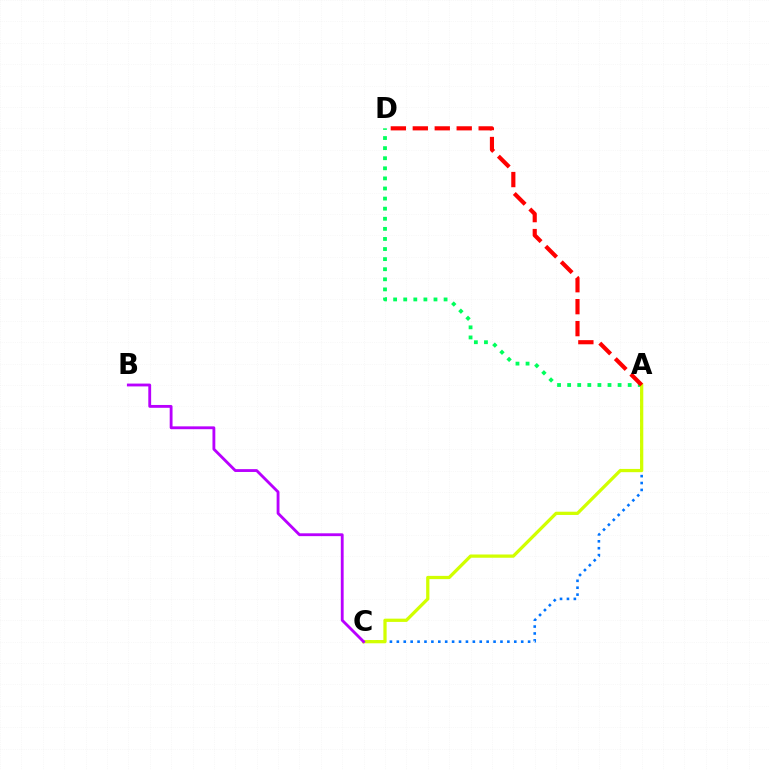{('A', 'C'): [{'color': '#0074ff', 'line_style': 'dotted', 'thickness': 1.88}, {'color': '#d1ff00', 'line_style': 'solid', 'thickness': 2.34}], ('A', 'D'): [{'color': '#00ff5c', 'line_style': 'dotted', 'thickness': 2.74}, {'color': '#ff0000', 'line_style': 'dashed', 'thickness': 2.98}], ('B', 'C'): [{'color': '#b900ff', 'line_style': 'solid', 'thickness': 2.04}]}